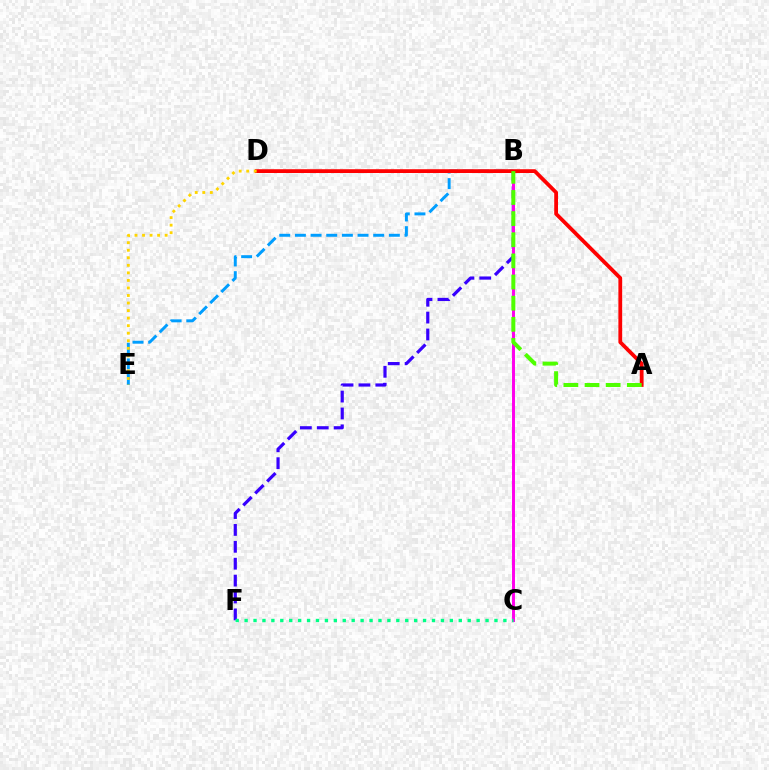{('B', 'F'): [{'color': '#3700ff', 'line_style': 'dashed', 'thickness': 2.29}], ('B', 'C'): [{'color': '#ff00ed', 'line_style': 'solid', 'thickness': 2.13}], ('B', 'E'): [{'color': '#009eff', 'line_style': 'dashed', 'thickness': 2.13}], ('C', 'F'): [{'color': '#00ff86', 'line_style': 'dotted', 'thickness': 2.42}], ('A', 'D'): [{'color': '#ff0000', 'line_style': 'solid', 'thickness': 2.72}], ('A', 'B'): [{'color': '#4fff00', 'line_style': 'dashed', 'thickness': 2.87}], ('D', 'E'): [{'color': '#ffd500', 'line_style': 'dotted', 'thickness': 2.05}]}